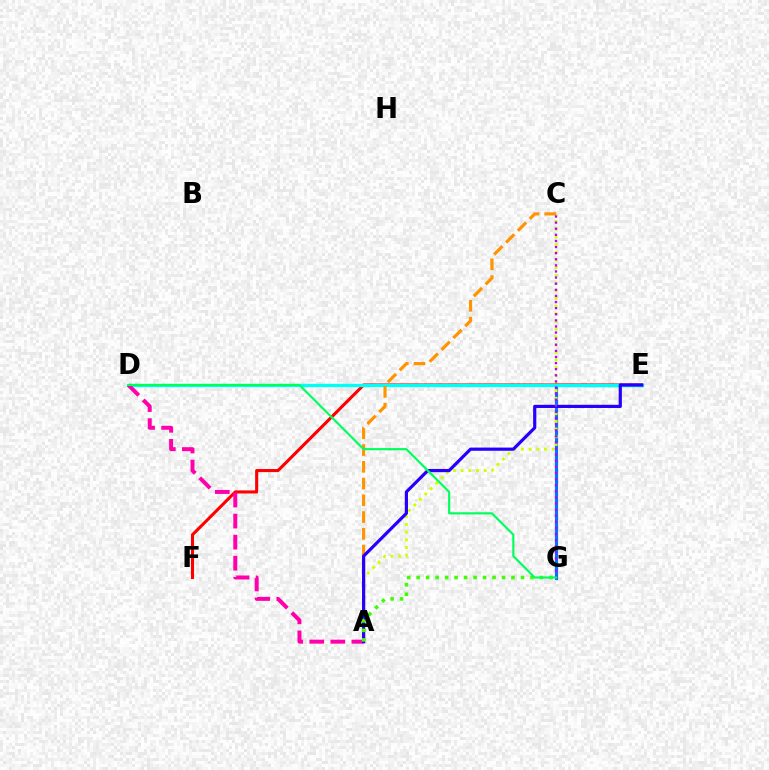{('E', 'G'): [{'color': '#0074ff', 'line_style': 'solid', 'thickness': 2.26}], ('A', 'C'): [{'color': '#d1ff00', 'line_style': 'dotted', 'thickness': 2.09}, {'color': '#ff9400', 'line_style': 'dashed', 'thickness': 2.28}], ('E', 'F'): [{'color': '#ff0000', 'line_style': 'solid', 'thickness': 2.21}], ('D', 'E'): [{'color': '#00fff6', 'line_style': 'solid', 'thickness': 2.39}], ('A', 'D'): [{'color': '#ff00ac', 'line_style': 'dashed', 'thickness': 2.86}], ('A', 'E'): [{'color': '#2500ff', 'line_style': 'solid', 'thickness': 2.29}], ('A', 'G'): [{'color': '#3dff00', 'line_style': 'dotted', 'thickness': 2.58}], ('C', 'G'): [{'color': '#b900ff', 'line_style': 'dotted', 'thickness': 1.66}], ('D', 'G'): [{'color': '#00ff5c', 'line_style': 'solid', 'thickness': 1.54}]}